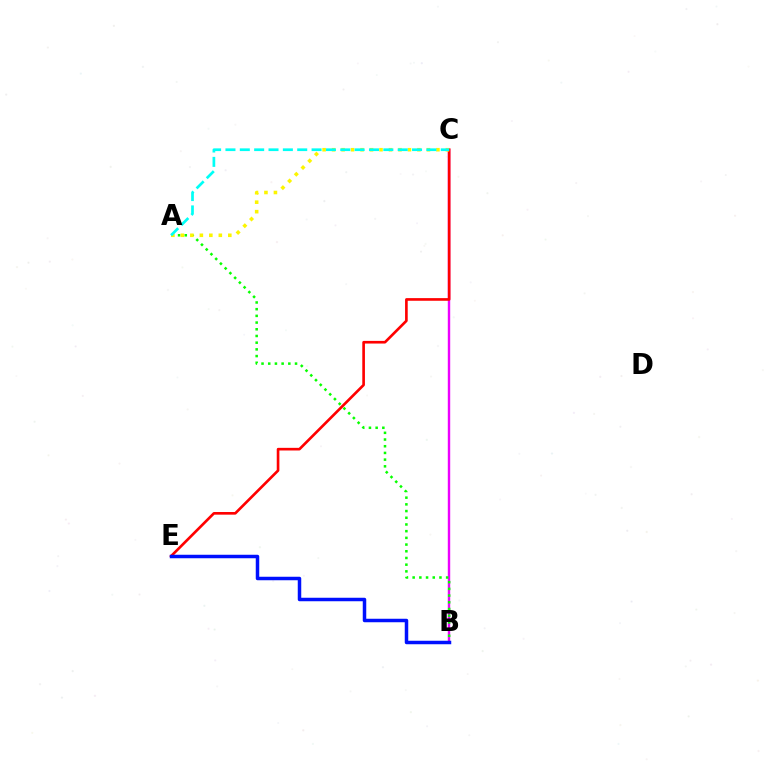{('B', 'C'): [{'color': '#ee00ff', 'line_style': 'solid', 'thickness': 1.74}], ('A', 'B'): [{'color': '#08ff00', 'line_style': 'dotted', 'thickness': 1.82}], ('C', 'E'): [{'color': '#ff0000', 'line_style': 'solid', 'thickness': 1.9}], ('A', 'C'): [{'color': '#fcf500', 'line_style': 'dotted', 'thickness': 2.58}, {'color': '#00fff6', 'line_style': 'dashed', 'thickness': 1.95}], ('B', 'E'): [{'color': '#0010ff', 'line_style': 'solid', 'thickness': 2.51}]}